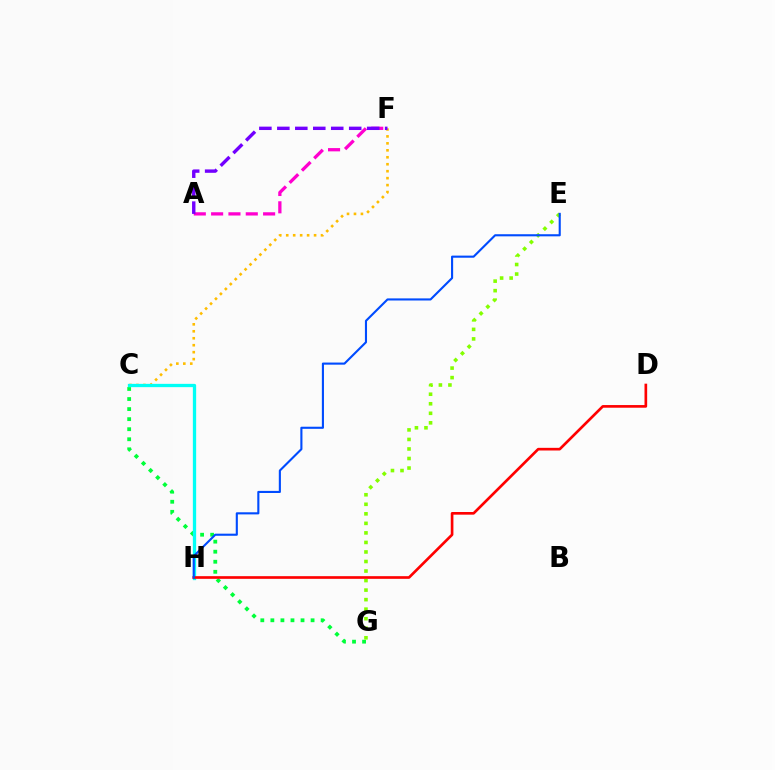{('C', 'G'): [{'color': '#00ff39', 'line_style': 'dotted', 'thickness': 2.73}], ('C', 'F'): [{'color': '#ffbd00', 'line_style': 'dotted', 'thickness': 1.89}], ('C', 'H'): [{'color': '#00fff6', 'line_style': 'solid', 'thickness': 2.38}], ('E', 'G'): [{'color': '#84ff00', 'line_style': 'dotted', 'thickness': 2.59}], ('D', 'H'): [{'color': '#ff0000', 'line_style': 'solid', 'thickness': 1.92}], ('A', 'F'): [{'color': '#ff00cf', 'line_style': 'dashed', 'thickness': 2.35}, {'color': '#7200ff', 'line_style': 'dashed', 'thickness': 2.44}], ('E', 'H'): [{'color': '#004bff', 'line_style': 'solid', 'thickness': 1.52}]}